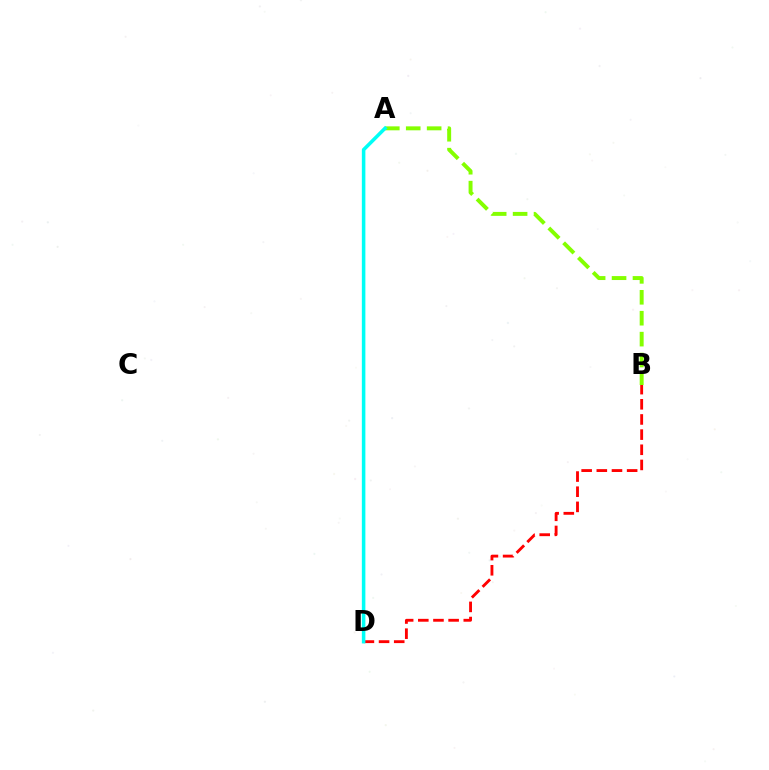{('A', 'B'): [{'color': '#84ff00', 'line_style': 'dashed', 'thickness': 2.84}], ('B', 'D'): [{'color': '#ff0000', 'line_style': 'dashed', 'thickness': 2.06}], ('A', 'D'): [{'color': '#7200ff', 'line_style': 'dashed', 'thickness': 1.65}, {'color': '#00fff6', 'line_style': 'solid', 'thickness': 2.55}]}